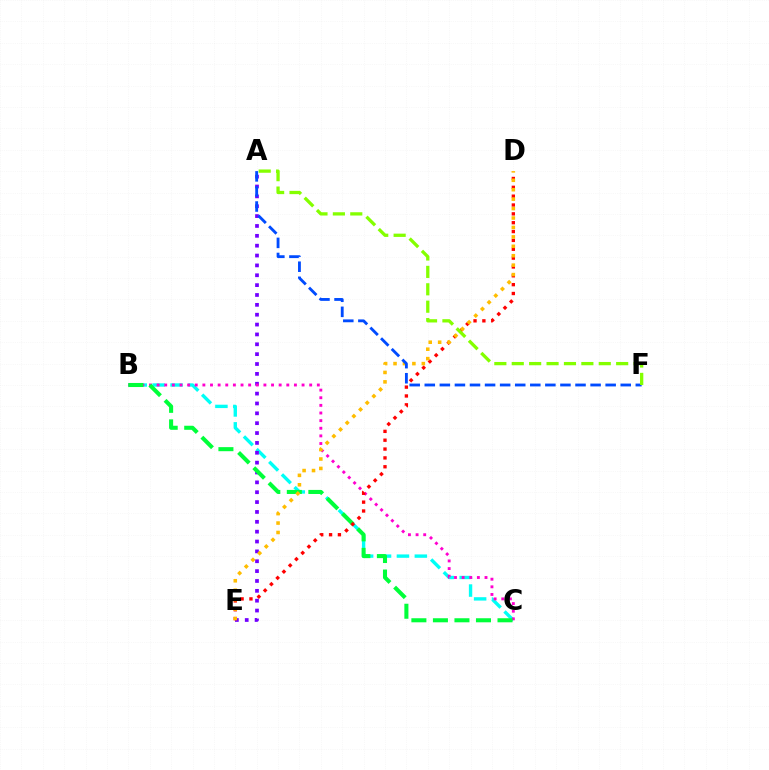{('B', 'C'): [{'color': '#00fff6', 'line_style': 'dashed', 'thickness': 2.43}, {'color': '#ff00cf', 'line_style': 'dotted', 'thickness': 2.07}, {'color': '#00ff39', 'line_style': 'dashed', 'thickness': 2.92}], ('A', 'E'): [{'color': '#7200ff', 'line_style': 'dotted', 'thickness': 2.68}], ('D', 'E'): [{'color': '#ff0000', 'line_style': 'dotted', 'thickness': 2.4}, {'color': '#ffbd00', 'line_style': 'dotted', 'thickness': 2.56}], ('A', 'F'): [{'color': '#004bff', 'line_style': 'dashed', 'thickness': 2.05}, {'color': '#84ff00', 'line_style': 'dashed', 'thickness': 2.36}]}